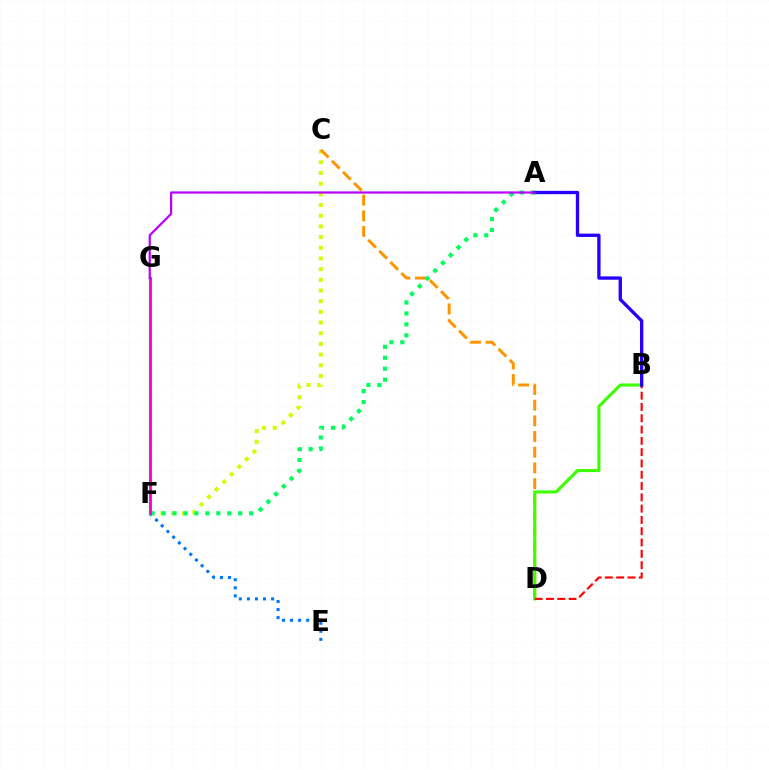{('C', 'F'): [{'color': '#d1ff00', 'line_style': 'dotted', 'thickness': 2.9}], ('E', 'F'): [{'color': '#0074ff', 'line_style': 'dotted', 'thickness': 2.19}], ('C', 'D'): [{'color': '#ff9400', 'line_style': 'dashed', 'thickness': 2.13}], ('A', 'F'): [{'color': '#00ff5c', 'line_style': 'dotted', 'thickness': 2.97}], ('F', 'G'): [{'color': '#00fff6', 'line_style': 'solid', 'thickness': 2.32}, {'color': '#ff00ac', 'line_style': 'solid', 'thickness': 1.9}], ('B', 'D'): [{'color': '#3dff00', 'line_style': 'solid', 'thickness': 2.24}, {'color': '#ff0000', 'line_style': 'dashed', 'thickness': 1.53}], ('A', 'B'): [{'color': '#2500ff', 'line_style': 'solid', 'thickness': 2.39}], ('A', 'G'): [{'color': '#b900ff', 'line_style': 'solid', 'thickness': 1.6}]}